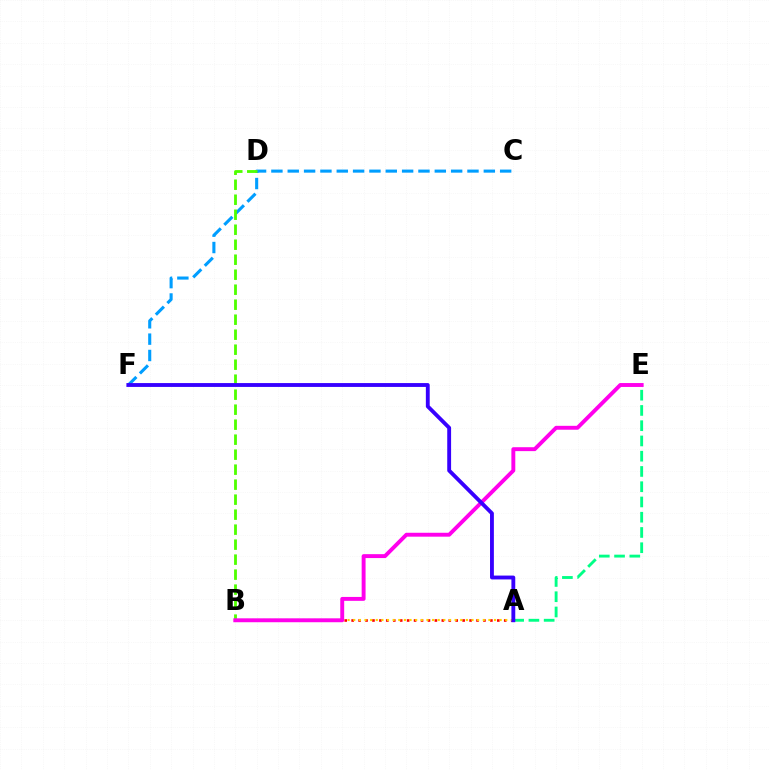{('C', 'F'): [{'color': '#009eff', 'line_style': 'dashed', 'thickness': 2.22}], ('A', 'B'): [{'color': '#ff0000', 'line_style': 'dotted', 'thickness': 1.88}, {'color': '#ffd500', 'line_style': 'dotted', 'thickness': 1.53}], ('B', 'D'): [{'color': '#4fff00', 'line_style': 'dashed', 'thickness': 2.04}], ('A', 'E'): [{'color': '#00ff86', 'line_style': 'dashed', 'thickness': 2.07}], ('B', 'E'): [{'color': '#ff00ed', 'line_style': 'solid', 'thickness': 2.81}], ('A', 'F'): [{'color': '#3700ff', 'line_style': 'solid', 'thickness': 2.77}]}